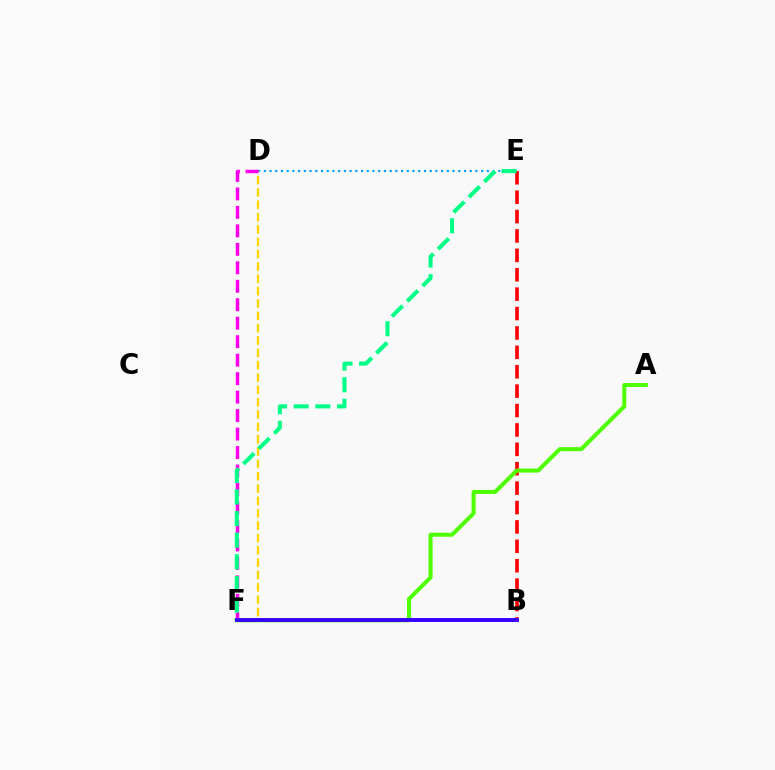{('D', 'E'): [{'color': '#009eff', 'line_style': 'dotted', 'thickness': 1.55}], ('D', 'F'): [{'color': '#ffd500', 'line_style': 'dashed', 'thickness': 1.68}, {'color': '#ff00ed', 'line_style': 'dashed', 'thickness': 2.51}], ('B', 'E'): [{'color': '#ff0000', 'line_style': 'dashed', 'thickness': 2.64}], ('E', 'F'): [{'color': '#00ff86', 'line_style': 'dashed', 'thickness': 2.94}], ('A', 'F'): [{'color': '#4fff00', 'line_style': 'solid', 'thickness': 2.9}], ('B', 'F'): [{'color': '#3700ff', 'line_style': 'solid', 'thickness': 2.81}]}